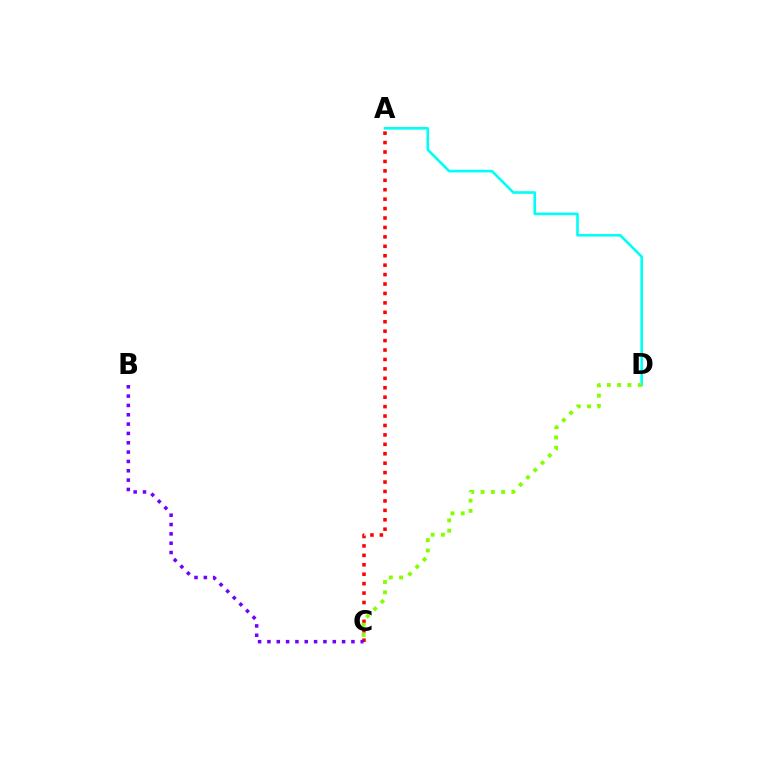{('A', 'D'): [{'color': '#00fff6', 'line_style': 'solid', 'thickness': 1.89}], ('A', 'C'): [{'color': '#ff0000', 'line_style': 'dotted', 'thickness': 2.56}], ('B', 'C'): [{'color': '#7200ff', 'line_style': 'dotted', 'thickness': 2.54}], ('C', 'D'): [{'color': '#84ff00', 'line_style': 'dotted', 'thickness': 2.8}]}